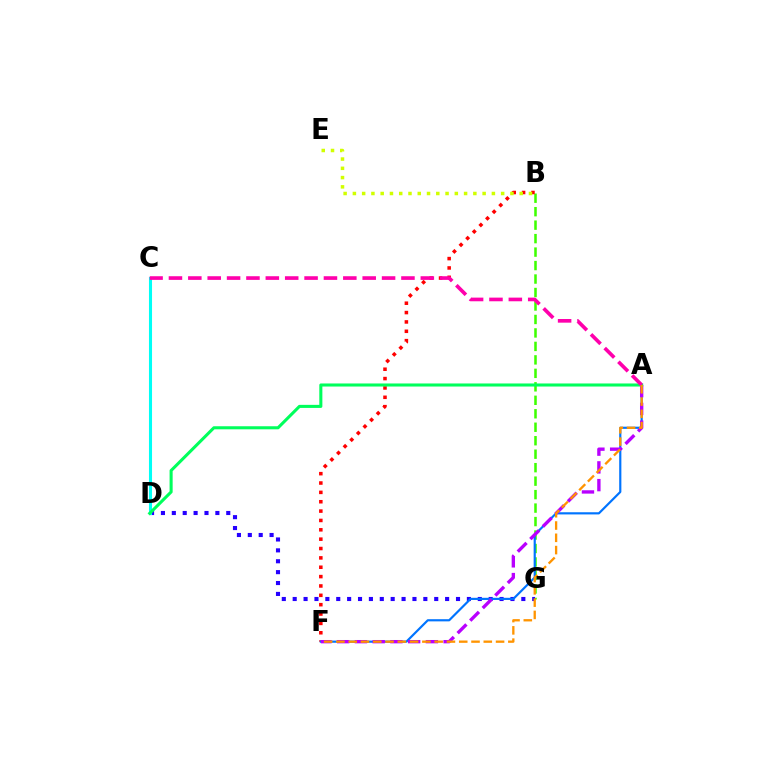{('B', 'G'): [{'color': '#3dff00', 'line_style': 'dashed', 'thickness': 1.83}], ('B', 'F'): [{'color': '#ff0000', 'line_style': 'dotted', 'thickness': 2.54}], ('D', 'G'): [{'color': '#2500ff', 'line_style': 'dotted', 'thickness': 2.96}], ('A', 'F'): [{'color': '#0074ff', 'line_style': 'solid', 'thickness': 1.57}, {'color': '#b900ff', 'line_style': 'dashed', 'thickness': 2.41}, {'color': '#ff9400', 'line_style': 'dashed', 'thickness': 1.67}], ('C', 'D'): [{'color': '#00fff6', 'line_style': 'solid', 'thickness': 2.21}], ('A', 'D'): [{'color': '#00ff5c', 'line_style': 'solid', 'thickness': 2.21}], ('A', 'C'): [{'color': '#ff00ac', 'line_style': 'dashed', 'thickness': 2.63}], ('B', 'E'): [{'color': '#d1ff00', 'line_style': 'dotted', 'thickness': 2.52}]}